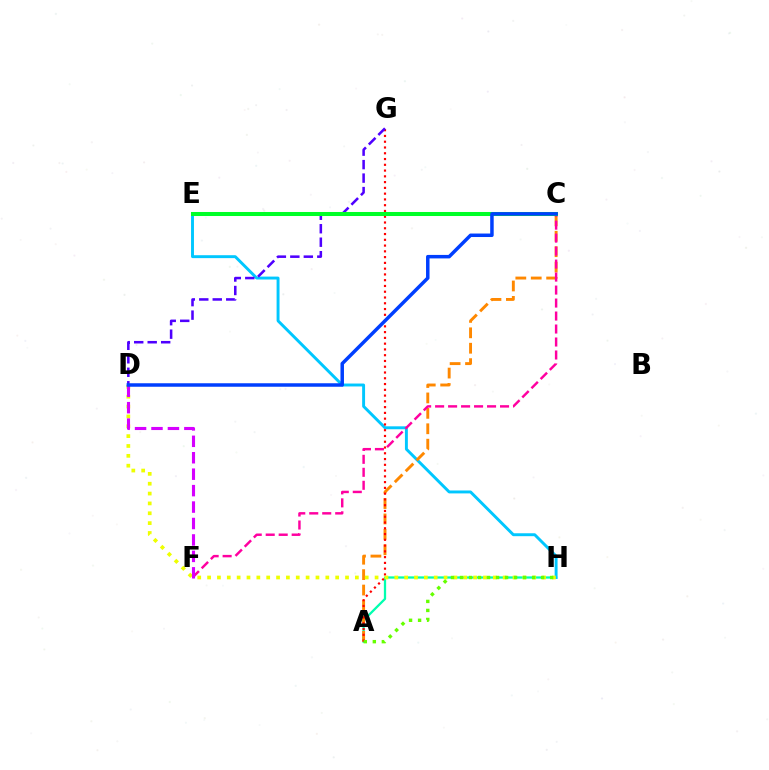{('A', 'H'): [{'color': '#00ffaf', 'line_style': 'solid', 'thickness': 1.64}, {'color': '#66ff00', 'line_style': 'dotted', 'thickness': 2.45}], ('E', 'H'): [{'color': '#00c7ff', 'line_style': 'solid', 'thickness': 2.1}], ('A', 'C'): [{'color': '#ff8800', 'line_style': 'dashed', 'thickness': 2.09}], ('C', 'F'): [{'color': '#ff00a0', 'line_style': 'dashed', 'thickness': 1.76}], ('A', 'G'): [{'color': '#ff0000', 'line_style': 'dotted', 'thickness': 1.57}], ('D', 'G'): [{'color': '#4f00ff', 'line_style': 'dashed', 'thickness': 1.83}], ('D', 'H'): [{'color': '#eeff00', 'line_style': 'dotted', 'thickness': 2.68}], ('C', 'E'): [{'color': '#00ff27', 'line_style': 'solid', 'thickness': 2.9}], ('D', 'F'): [{'color': '#d600ff', 'line_style': 'dashed', 'thickness': 2.23}], ('C', 'D'): [{'color': '#003fff', 'line_style': 'solid', 'thickness': 2.51}]}